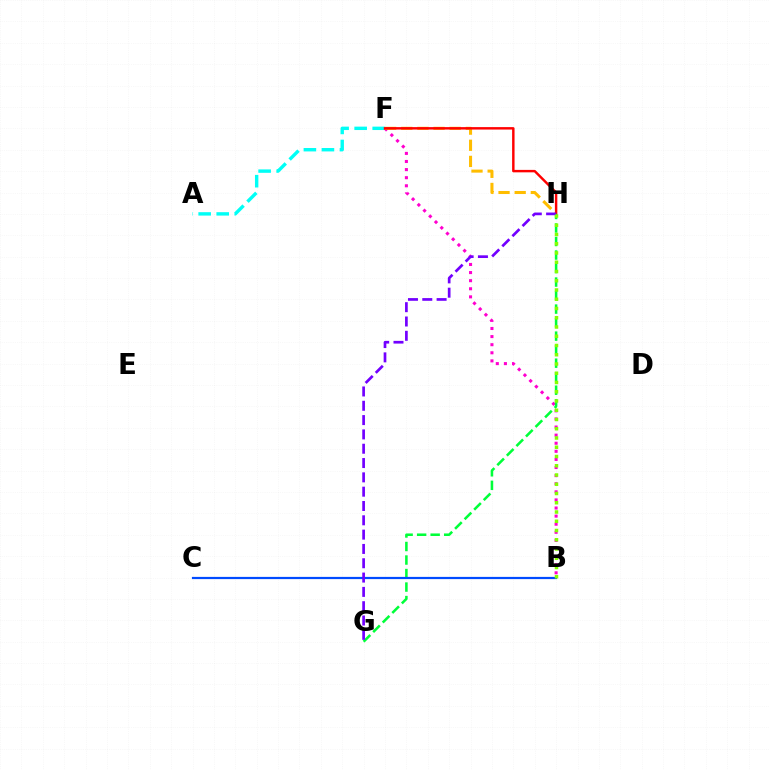{('A', 'F'): [{'color': '#00fff6', 'line_style': 'dashed', 'thickness': 2.45}], ('B', 'F'): [{'color': '#ff00cf', 'line_style': 'dotted', 'thickness': 2.2}], ('F', 'H'): [{'color': '#ffbd00', 'line_style': 'dashed', 'thickness': 2.19}, {'color': '#ff0000', 'line_style': 'solid', 'thickness': 1.76}], ('G', 'H'): [{'color': '#00ff39', 'line_style': 'dashed', 'thickness': 1.84}, {'color': '#7200ff', 'line_style': 'dashed', 'thickness': 1.94}], ('B', 'C'): [{'color': '#004bff', 'line_style': 'solid', 'thickness': 1.59}], ('B', 'H'): [{'color': '#84ff00', 'line_style': 'dotted', 'thickness': 2.51}]}